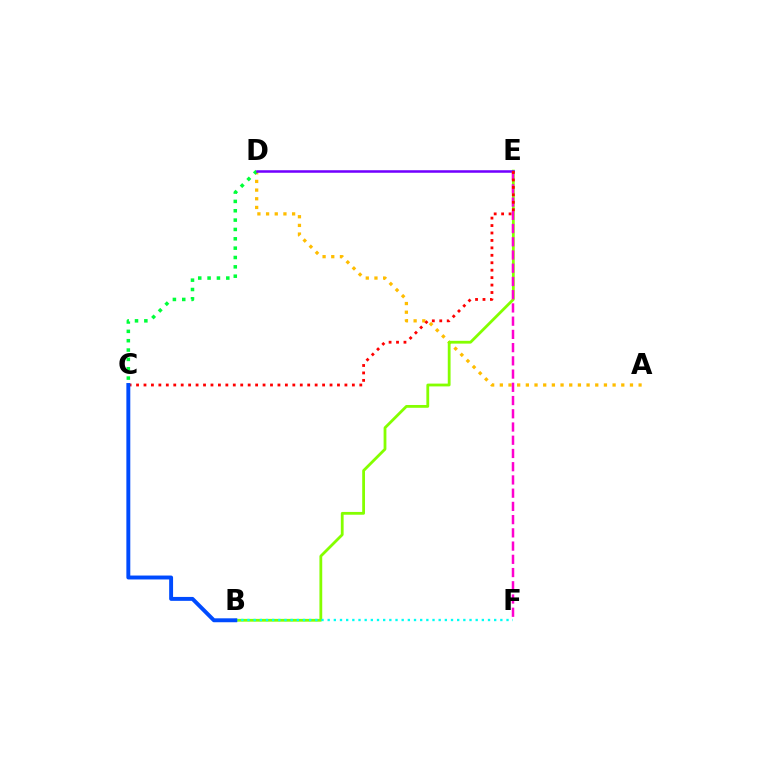{('A', 'D'): [{'color': '#ffbd00', 'line_style': 'dotted', 'thickness': 2.36}], ('B', 'E'): [{'color': '#84ff00', 'line_style': 'solid', 'thickness': 2.01}], ('C', 'D'): [{'color': '#00ff39', 'line_style': 'dotted', 'thickness': 2.54}], ('B', 'F'): [{'color': '#00fff6', 'line_style': 'dotted', 'thickness': 1.68}], ('D', 'E'): [{'color': '#7200ff', 'line_style': 'solid', 'thickness': 1.82}], ('E', 'F'): [{'color': '#ff00cf', 'line_style': 'dashed', 'thickness': 1.8}], ('C', 'E'): [{'color': '#ff0000', 'line_style': 'dotted', 'thickness': 2.02}], ('B', 'C'): [{'color': '#004bff', 'line_style': 'solid', 'thickness': 2.82}]}